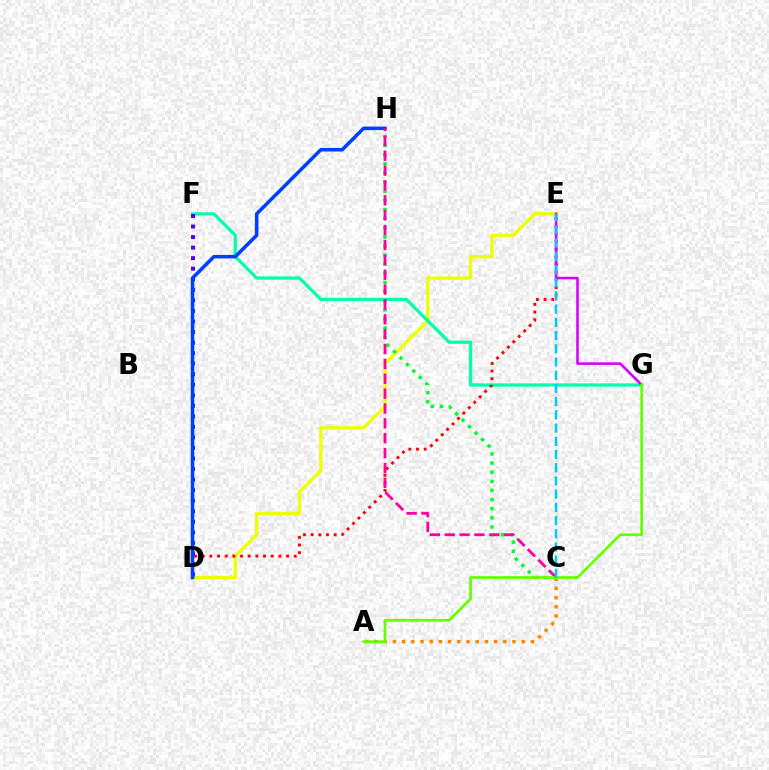{('D', 'E'): [{'color': '#eeff00', 'line_style': 'solid', 'thickness': 2.36}, {'color': '#ff0000', 'line_style': 'dotted', 'thickness': 2.08}], ('F', 'G'): [{'color': '#00ffaf', 'line_style': 'solid', 'thickness': 2.33}], ('A', 'C'): [{'color': '#ff8800', 'line_style': 'dotted', 'thickness': 2.5}], ('C', 'H'): [{'color': '#00ff27', 'line_style': 'dotted', 'thickness': 2.48}, {'color': '#ff00a0', 'line_style': 'dashed', 'thickness': 2.02}], ('D', 'F'): [{'color': '#4f00ff', 'line_style': 'dotted', 'thickness': 2.86}], ('E', 'G'): [{'color': '#d600ff', 'line_style': 'solid', 'thickness': 1.85}], ('D', 'H'): [{'color': '#003fff', 'line_style': 'solid', 'thickness': 2.55}], ('A', 'G'): [{'color': '#66ff00', 'line_style': 'solid', 'thickness': 1.96}], ('C', 'E'): [{'color': '#00c7ff', 'line_style': 'dashed', 'thickness': 1.79}]}